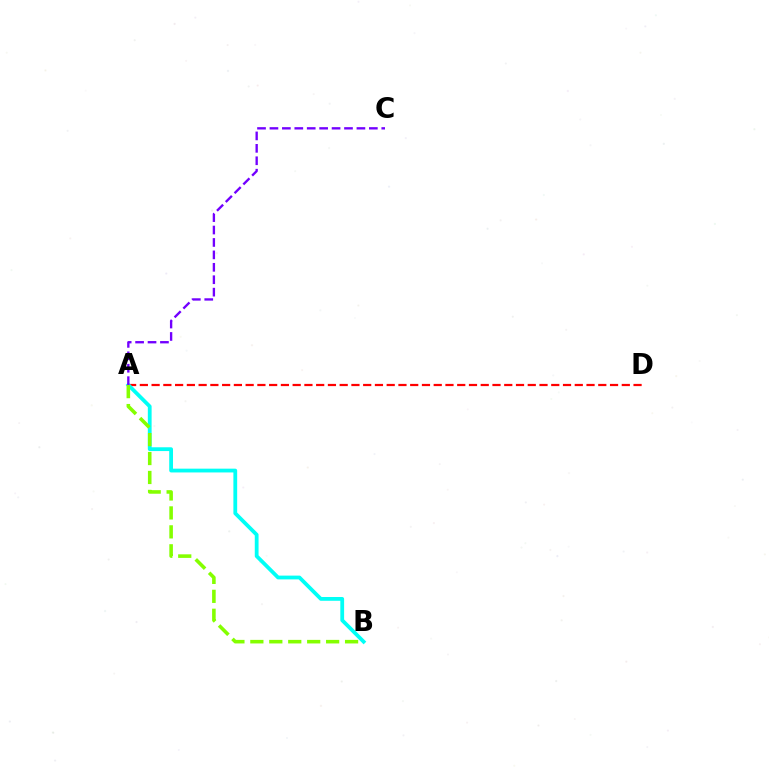{('A', 'D'): [{'color': '#ff0000', 'line_style': 'dashed', 'thickness': 1.6}], ('A', 'B'): [{'color': '#00fff6', 'line_style': 'solid', 'thickness': 2.73}, {'color': '#84ff00', 'line_style': 'dashed', 'thickness': 2.57}], ('A', 'C'): [{'color': '#7200ff', 'line_style': 'dashed', 'thickness': 1.69}]}